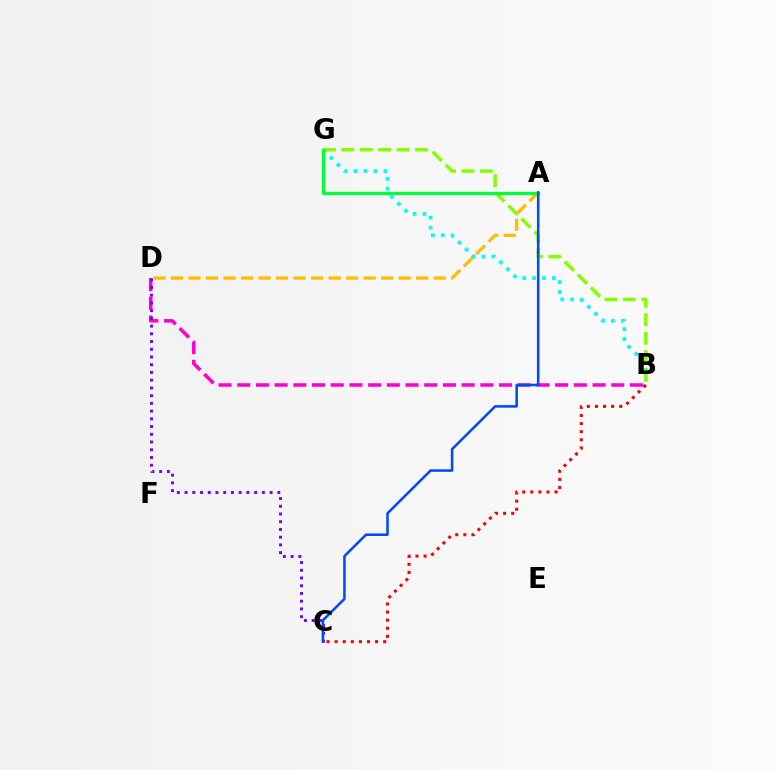{('B', 'D'): [{'color': '#ff00cf', 'line_style': 'dashed', 'thickness': 2.54}], ('A', 'D'): [{'color': '#ffbd00', 'line_style': 'dashed', 'thickness': 2.38}], ('B', 'G'): [{'color': '#00fff6', 'line_style': 'dotted', 'thickness': 2.69}, {'color': '#84ff00', 'line_style': 'dashed', 'thickness': 2.5}], ('C', 'D'): [{'color': '#7200ff', 'line_style': 'dotted', 'thickness': 2.1}], ('A', 'G'): [{'color': '#00ff39', 'line_style': 'solid', 'thickness': 2.39}], ('A', 'C'): [{'color': '#004bff', 'line_style': 'solid', 'thickness': 1.84}], ('B', 'C'): [{'color': '#ff0000', 'line_style': 'dotted', 'thickness': 2.2}]}